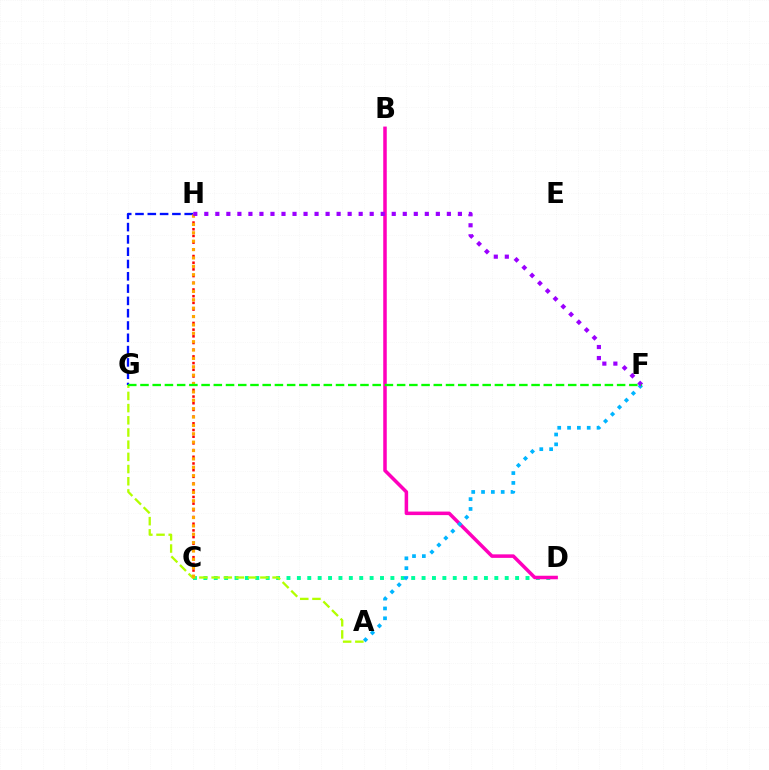{('C', 'D'): [{'color': '#00ff9d', 'line_style': 'dotted', 'thickness': 2.82}], ('B', 'D'): [{'color': '#ff00bd', 'line_style': 'solid', 'thickness': 2.54}], ('G', 'H'): [{'color': '#0010ff', 'line_style': 'dashed', 'thickness': 1.67}], ('C', 'H'): [{'color': '#ff0000', 'line_style': 'dotted', 'thickness': 1.82}, {'color': '#ffa500', 'line_style': 'dotted', 'thickness': 2.28}], ('A', 'G'): [{'color': '#b3ff00', 'line_style': 'dashed', 'thickness': 1.66}], ('A', 'F'): [{'color': '#00b5ff', 'line_style': 'dotted', 'thickness': 2.67}], ('F', 'H'): [{'color': '#9b00ff', 'line_style': 'dotted', 'thickness': 3.0}], ('F', 'G'): [{'color': '#08ff00', 'line_style': 'dashed', 'thickness': 1.66}]}